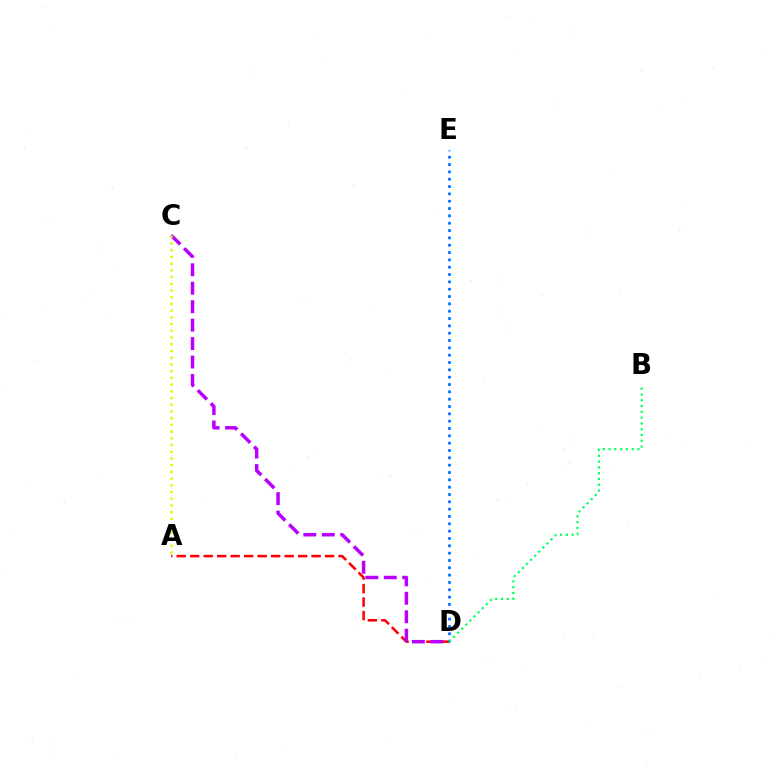{('A', 'D'): [{'color': '#ff0000', 'line_style': 'dashed', 'thickness': 1.83}], ('C', 'D'): [{'color': '#b900ff', 'line_style': 'dashed', 'thickness': 2.51}], ('D', 'E'): [{'color': '#0074ff', 'line_style': 'dotted', 'thickness': 1.99}], ('B', 'D'): [{'color': '#00ff5c', 'line_style': 'dotted', 'thickness': 1.57}], ('A', 'C'): [{'color': '#d1ff00', 'line_style': 'dotted', 'thickness': 1.83}]}